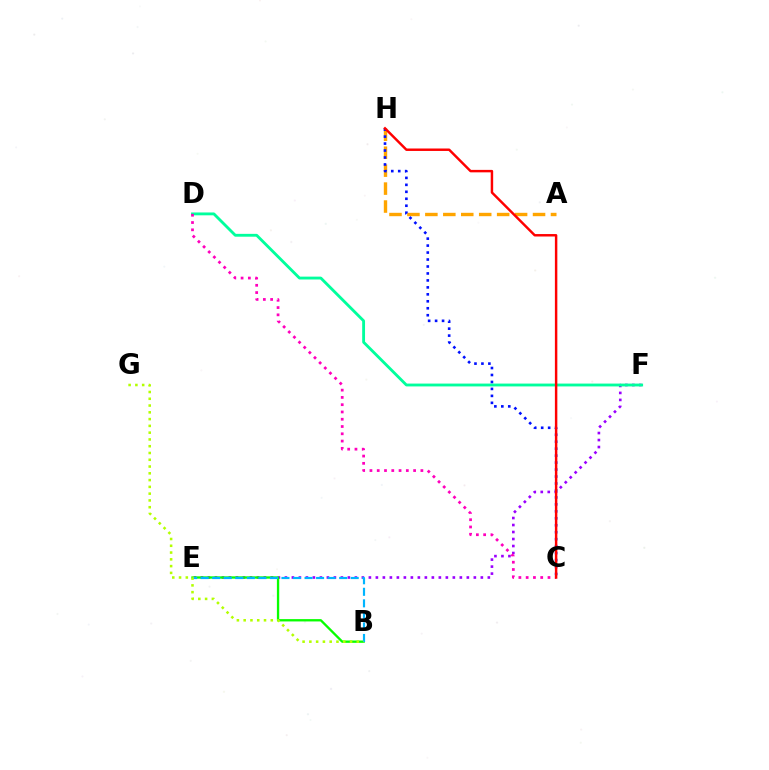{('E', 'F'): [{'color': '#9b00ff', 'line_style': 'dotted', 'thickness': 1.9}], ('B', 'E'): [{'color': '#08ff00', 'line_style': 'solid', 'thickness': 1.68}, {'color': '#00b5ff', 'line_style': 'dashed', 'thickness': 1.57}], ('A', 'H'): [{'color': '#ffa500', 'line_style': 'dashed', 'thickness': 2.44}], ('D', 'F'): [{'color': '#00ff9d', 'line_style': 'solid', 'thickness': 2.05}], ('C', 'H'): [{'color': '#0010ff', 'line_style': 'dotted', 'thickness': 1.89}, {'color': '#ff0000', 'line_style': 'solid', 'thickness': 1.77}], ('C', 'D'): [{'color': '#ff00bd', 'line_style': 'dotted', 'thickness': 1.98}], ('B', 'G'): [{'color': '#b3ff00', 'line_style': 'dotted', 'thickness': 1.84}]}